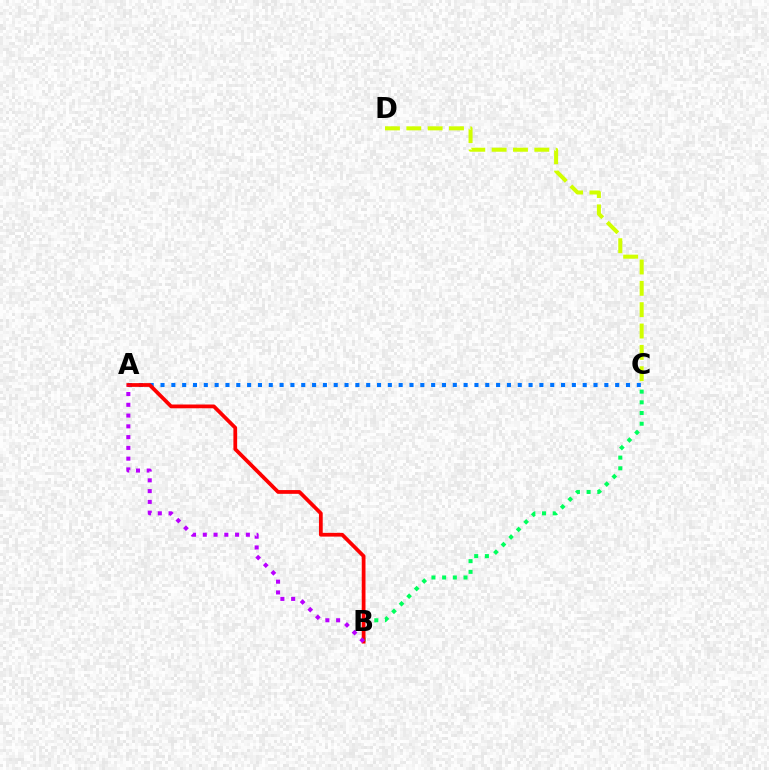{('A', 'C'): [{'color': '#0074ff', 'line_style': 'dotted', 'thickness': 2.94}], ('B', 'C'): [{'color': '#00ff5c', 'line_style': 'dotted', 'thickness': 2.9}], ('A', 'B'): [{'color': '#ff0000', 'line_style': 'solid', 'thickness': 2.71}, {'color': '#b900ff', 'line_style': 'dotted', 'thickness': 2.93}], ('C', 'D'): [{'color': '#d1ff00', 'line_style': 'dashed', 'thickness': 2.9}]}